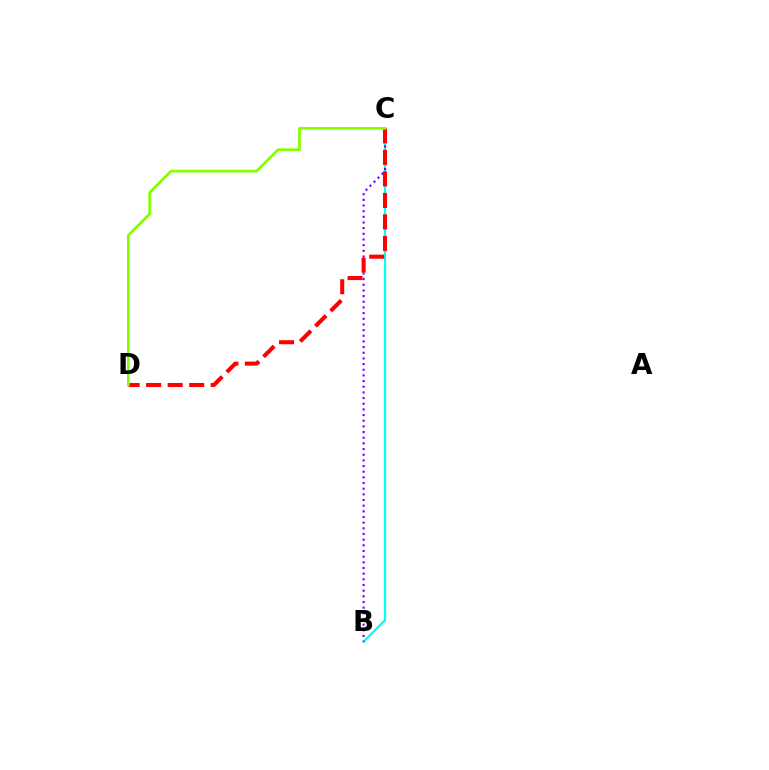{('B', 'C'): [{'color': '#00fff6', 'line_style': 'solid', 'thickness': 1.63}, {'color': '#7200ff', 'line_style': 'dotted', 'thickness': 1.54}], ('C', 'D'): [{'color': '#ff0000', 'line_style': 'dashed', 'thickness': 2.92}, {'color': '#84ff00', 'line_style': 'solid', 'thickness': 1.96}]}